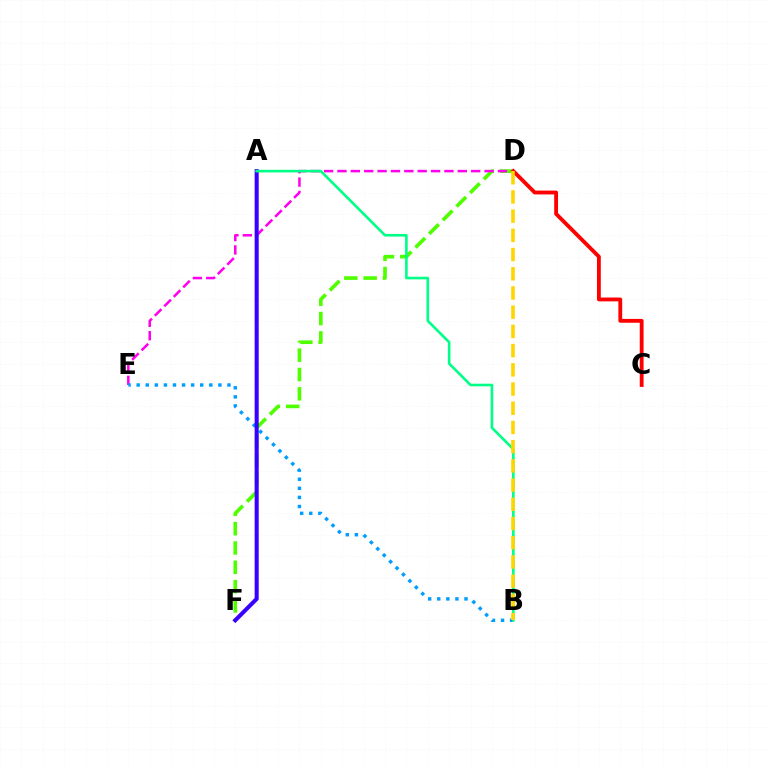{('D', 'F'): [{'color': '#4fff00', 'line_style': 'dashed', 'thickness': 2.63}], ('D', 'E'): [{'color': '#ff00ed', 'line_style': 'dashed', 'thickness': 1.82}], ('B', 'E'): [{'color': '#009eff', 'line_style': 'dotted', 'thickness': 2.47}], ('A', 'F'): [{'color': '#3700ff', 'line_style': 'solid', 'thickness': 2.92}], ('A', 'B'): [{'color': '#00ff86', 'line_style': 'solid', 'thickness': 1.89}], ('C', 'D'): [{'color': '#ff0000', 'line_style': 'solid', 'thickness': 2.76}], ('B', 'D'): [{'color': '#ffd500', 'line_style': 'dashed', 'thickness': 2.61}]}